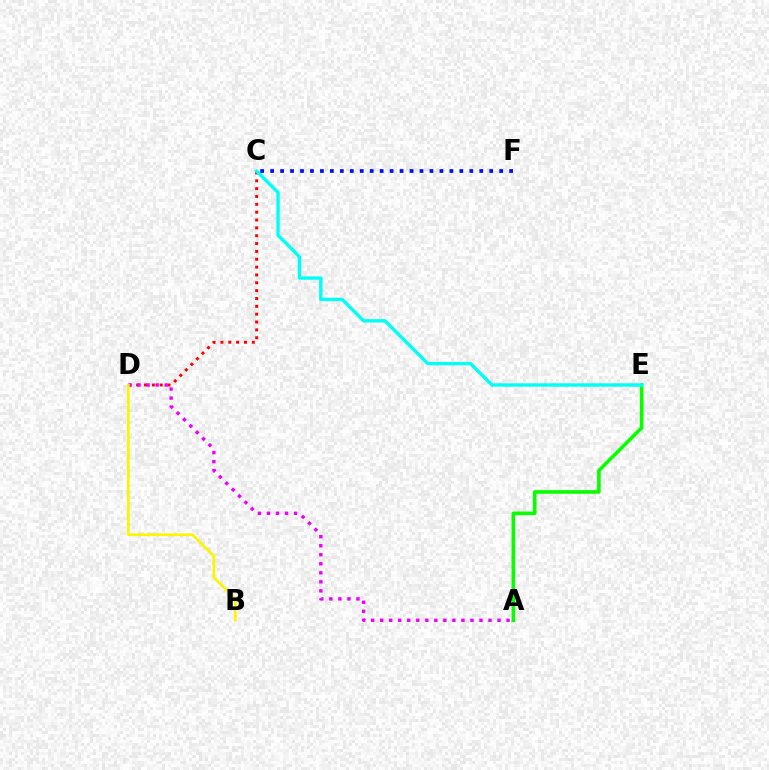{('C', 'D'): [{'color': '#ff0000', 'line_style': 'dotted', 'thickness': 2.13}], ('A', 'D'): [{'color': '#ee00ff', 'line_style': 'dotted', 'thickness': 2.45}], ('A', 'E'): [{'color': '#08ff00', 'line_style': 'solid', 'thickness': 2.6}], ('C', 'E'): [{'color': '#00fff6', 'line_style': 'solid', 'thickness': 2.43}], ('C', 'F'): [{'color': '#0010ff', 'line_style': 'dotted', 'thickness': 2.71}], ('B', 'D'): [{'color': '#fcf500', 'line_style': 'solid', 'thickness': 1.94}]}